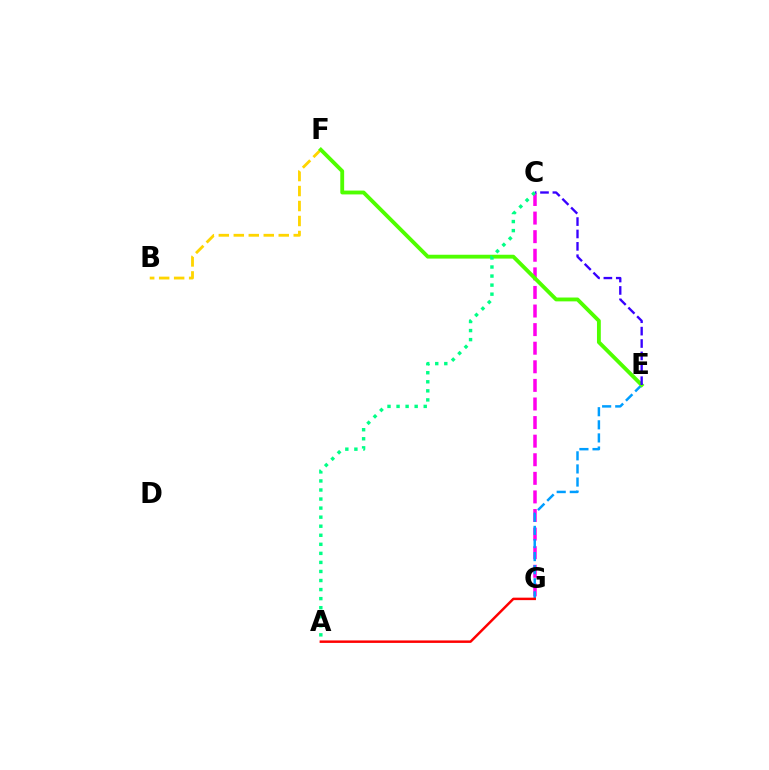{('C', 'G'): [{'color': '#ff00ed', 'line_style': 'dashed', 'thickness': 2.53}], ('E', 'G'): [{'color': '#009eff', 'line_style': 'dashed', 'thickness': 1.78}], ('A', 'G'): [{'color': '#ff0000', 'line_style': 'solid', 'thickness': 1.78}], ('B', 'F'): [{'color': '#ffd500', 'line_style': 'dashed', 'thickness': 2.04}], ('E', 'F'): [{'color': '#4fff00', 'line_style': 'solid', 'thickness': 2.77}], ('C', 'E'): [{'color': '#3700ff', 'line_style': 'dashed', 'thickness': 1.68}], ('A', 'C'): [{'color': '#00ff86', 'line_style': 'dotted', 'thickness': 2.46}]}